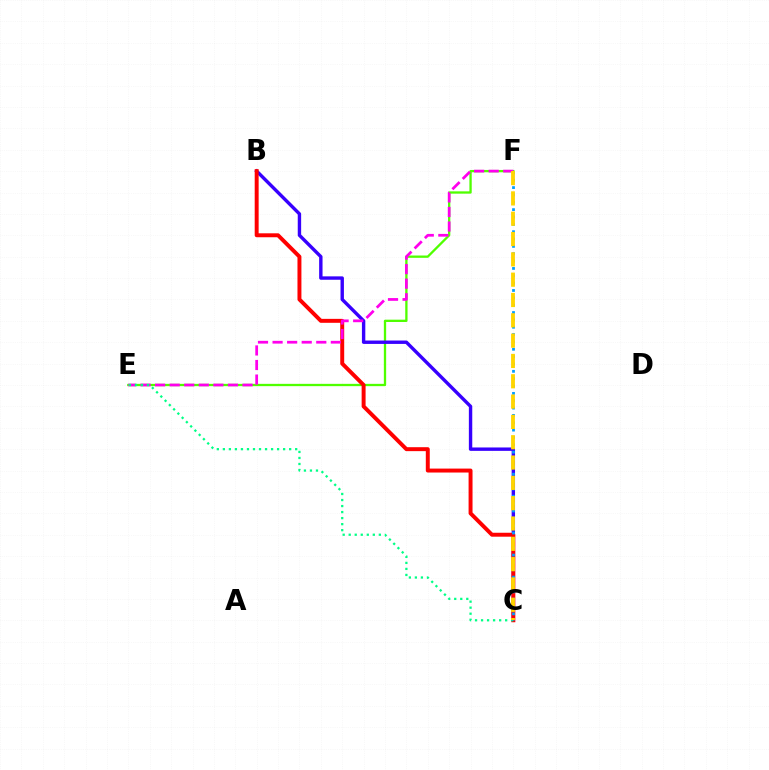{('E', 'F'): [{'color': '#4fff00', 'line_style': 'solid', 'thickness': 1.66}, {'color': '#ff00ed', 'line_style': 'dashed', 'thickness': 1.98}], ('B', 'C'): [{'color': '#3700ff', 'line_style': 'solid', 'thickness': 2.44}, {'color': '#ff0000', 'line_style': 'solid', 'thickness': 2.84}], ('C', 'E'): [{'color': '#00ff86', 'line_style': 'dotted', 'thickness': 1.64}], ('C', 'F'): [{'color': '#009eff', 'line_style': 'dotted', 'thickness': 2.0}, {'color': '#ffd500', 'line_style': 'dashed', 'thickness': 2.76}]}